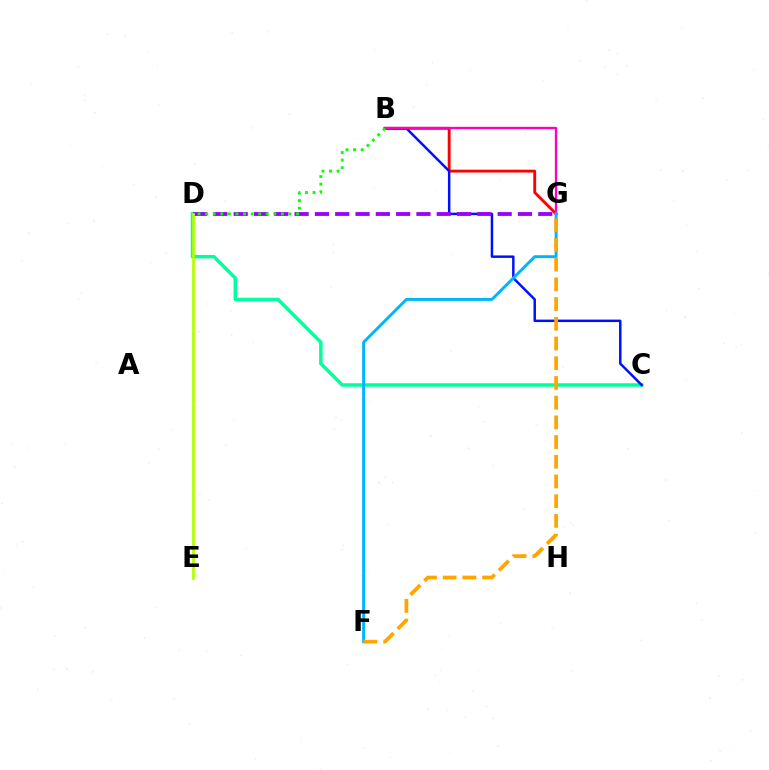{('B', 'G'): [{'color': '#ff0000', 'line_style': 'solid', 'thickness': 2.06}, {'color': '#ff00bd', 'line_style': 'solid', 'thickness': 1.68}], ('C', 'D'): [{'color': '#00ff9d', 'line_style': 'solid', 'thickness': 2.51}], ('B', 'C'): [{'color': '#0010ff', 'line_style': 'solid', 'thickness': 1.78}], ('D', 'G'): [{'color': '#9b00ff', 'line_style': 'dashed', 'thickness': 2.76}], ('B', 'D'): [{'color': '#08ff00', 'line_style': 'dotted', 'thickness': 2.06}], ('F', 'G'): [{'color': '#00b5ff', 'line_style': 'solid', 'thickness': 2.1}, {'color': '#ffa500', 'line_style': 'dashed', 'thickness': 2.68}], ('D', 'E'): [{'color': '#b3ff00', 'line_style': 'solid', 'thickness': 1.98}]}